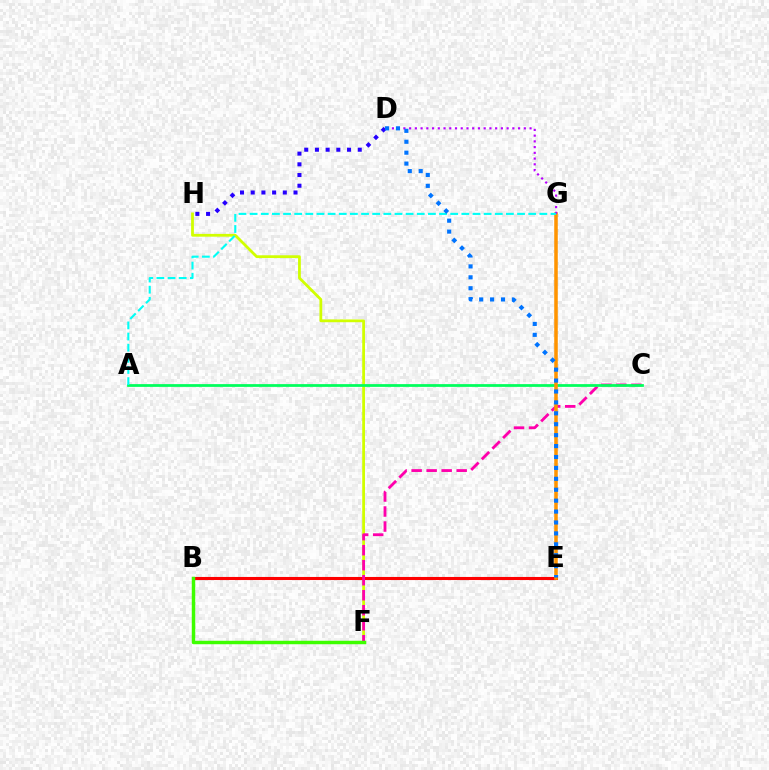{('D', 'H'): [{'color': '#2500ff', 'line_style': 'dotted', 'thickness': 2.91}], ('F', 'H'): [{'color': '#d1ff00', 'line_style': 'solid', 'thickness': 2.0}], ('B', 'E'): [{'color': '#ff0000', 'line_style': 'solid', 'thickness': 2.22}], ('C', 'F'): [{'color': '#ff00ac', 'line_style': 'dashed', 'thickness': 2.04}], ('A', 'C'): [{'color': '#00ff5c', 'line_style': 'solid', 'thickness': 1.99}], ('E', 'G'): [{'color': '#ff9400', 'line_style': 'solid', 'thickness': 2.55}], ('D', 'G'): [{'color': '#b900ff', 'line_style': 'dotted', 'thickness': 1.56}], ('A', 'G'): [{'color': '#00fff6', 'line_style': 'dashed', 'thickness': 1.51}], ('D', 'E'): [{'color': '#0074ff', 'line_style': 'dotted', 'thickness': 2.97}], ('B', 'F'): [{'color': '#3dff00', 'line_style': 'solid', 'thickness': 2.49}]}